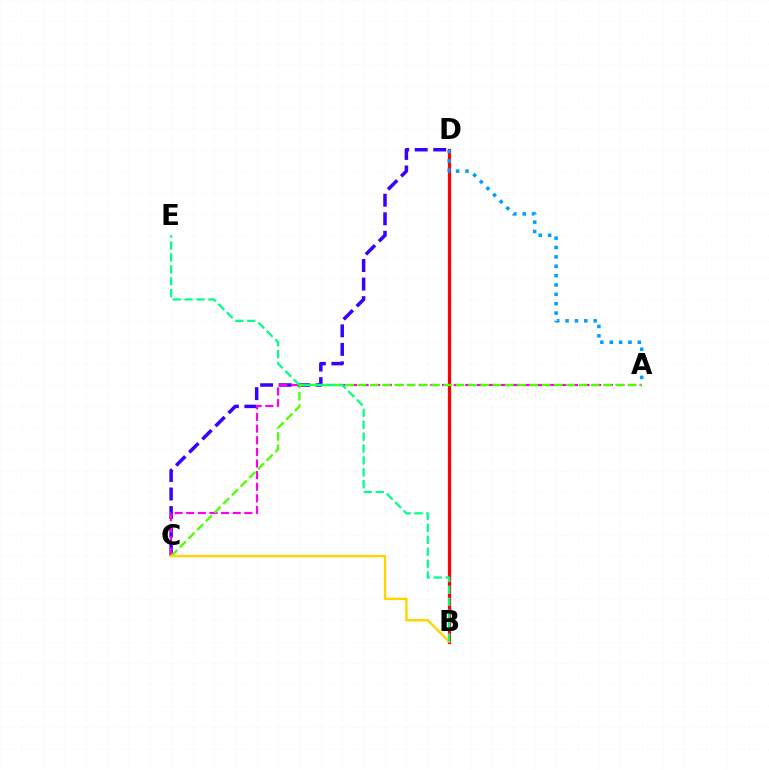{('C', 'D'): [{'color': '#3700ff', 'line_style': 'dashed', 'thickness': 2.52}], ('B', 'D'): [{'color': '#ff0000', 'line_style': 'solid', 'thickness': 2.34}], ('A', 'C'): [{'color': '#ff00ed', 'line_style': 'dashed', 'thickness': 1.58}, {'color': '#4fff00', 'line_style': 'dashed', 'thickness': 1.67}], ('A', 'D'): [{'color': '#009eff', 'line_style': 'dotted', 'thickness': 2.54}], ('B', 'C'): [{'color': '#ffd500', 'line_style': 'solid', 'thickness': 1.74}], ('B', 'E'): [{'color': '#00ff86', 'line_style': 'dashed', 'thickness': 1.62}]}